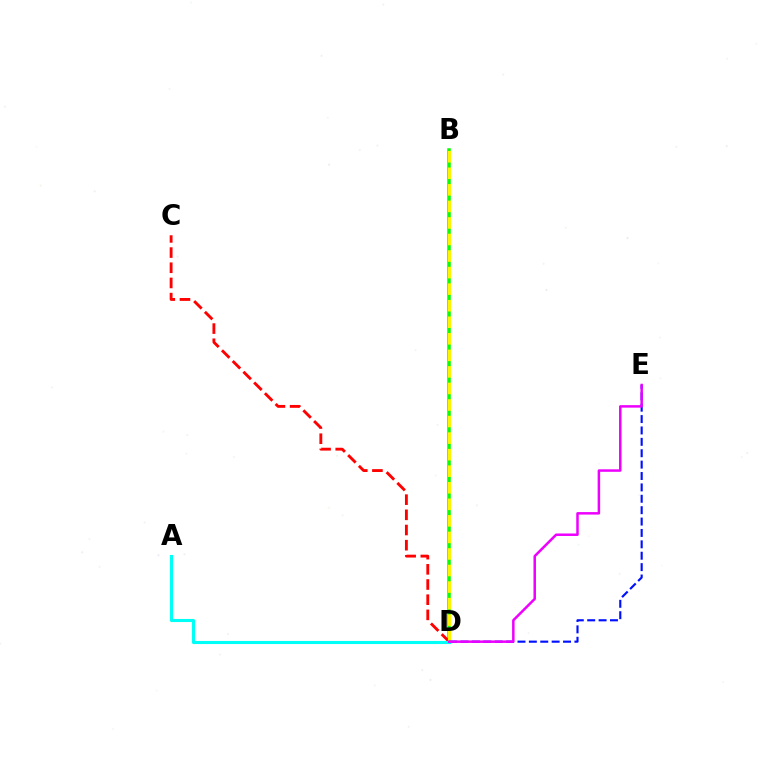{('B', 'D'): [{'color': '#08ff00', 'line_style': 'solid', 'thickness': 2.52}, {'color': '#fcf500', 'line_style': 'dashed', 'thickness': 2.25}], ('C', 'D'): [{'color': '#ff0000', 'line_style': 'dashed', 'thickness': 2.06}], ('D', 'E'): [{'color': '#0010ff', 'line_style': 'dashed', 'thickness': 1.55}, {'color': '#ee00ff', 'line_style': 'solid', 'thickness': 1.8}], ('A', 'D'): [{'color': '#00fff6', 'line_style': 'solid', 'thickness': 2.23}]}